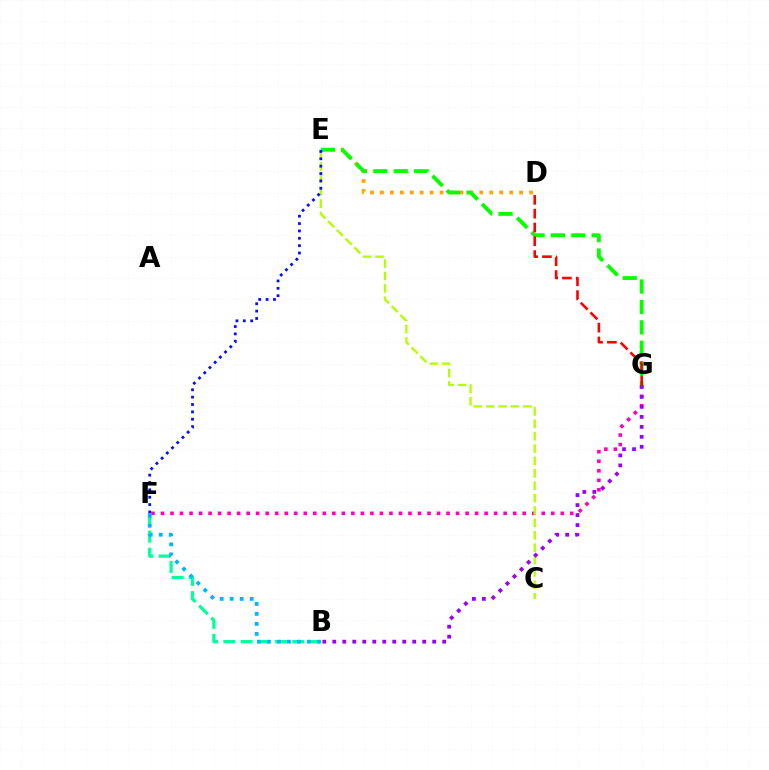{('D', 'E'): [{'color': '#ffa500', 'line_style': 'dotted', 'thickness': 2.7}], ('F', 'G'): [{'color': '#ff00bd', 'line_style': 'dotted', 'thickness': 2.59}], ('B', 'F'): [{'color': '#00ff9d', 'line_style': 'dashed', 'thickness': 2.34}, {'color': '#00b5ff', 'line_style': 'dotted', 'thickness': 2.72}], ('E', 'G'): [{'color': '#08ff00', 'line_style': 'dashed', 'thickness': 2.77}], ('D', 'G'): [{'color': '#ff0000', 'line_style': 'dashed', 'thickness': 1.87}], ('C', 'E'): [{'color': '#b3ff00', 'line_style': 'dashed', 'thickness': 1.68}], ('B', 'G'): [{'color': '#9b00ff', 'line_style': 'dotted', 'thickness': 2.71}], ('E', 'F'): [{'color': '#0010ff', 'line_style': 'dotted', 'thickness': 2.0}]}